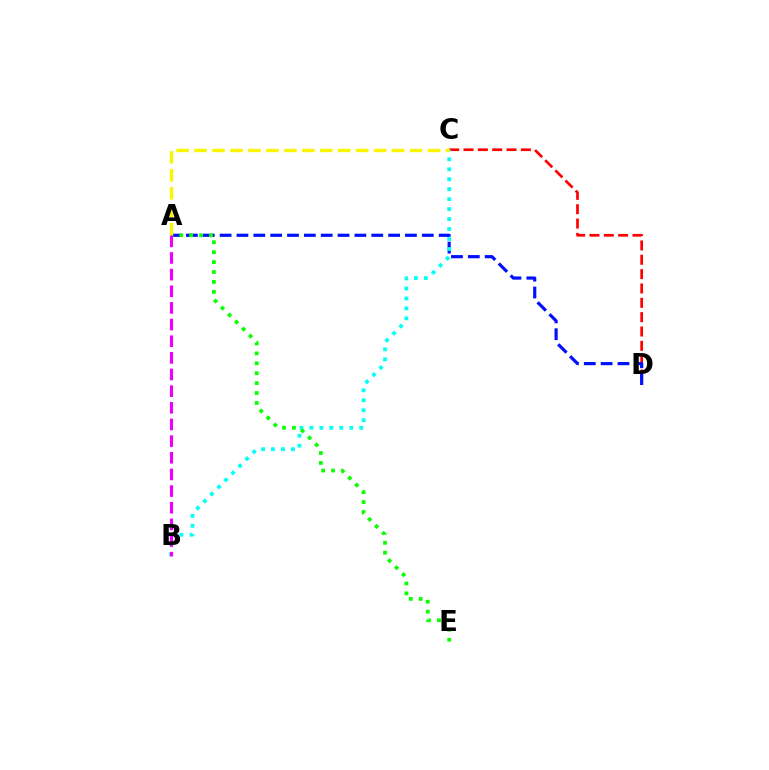{('C', 'D'): [{'color': '#ff0000', 'line_style': 'dashed', 'thickness': 1.95}], ('A', 'D'): [{'color': '#0010ff', 'line_style': 'dashed', 'thickness': 2.29}], ('B', 'C'): [{'color': '#00fff6', 'line_style': 'dotted', 'thickness': 2.71}], ('A', 'E'): [{'color': '#08ff00', 'line_style': 'dotted', 'thickness': 2.69}], ('A', 'C'): [{'color': '#fcf500', 'line_style': 'dashed', 'thickness': 2.44}], ('A', 'B'): [{'color': '#ee00ff', 'line_style': 'dashed', 'thickness': 2.26}]}